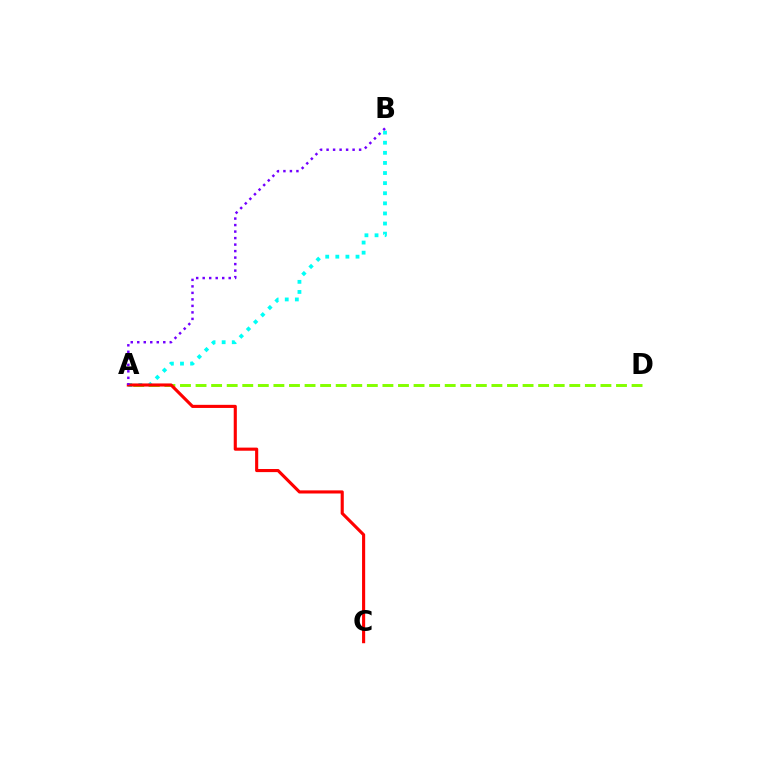{('A', 'B'): [{'color': '#00fff6', 'line_style': 'dotted', 'thickness': 2.74}, {'color': '#7200ff', 'line_style': 'dotted', 'thickness': 1.77}], ('A', 'D'): [{'color': '#84ff00', 'line_style': 'dashed', 'thickness': 2.12}], ('A', 'C'): [{'color': '#ff0000', 'line_style': 'solid', 'thickness': 2.24}]}